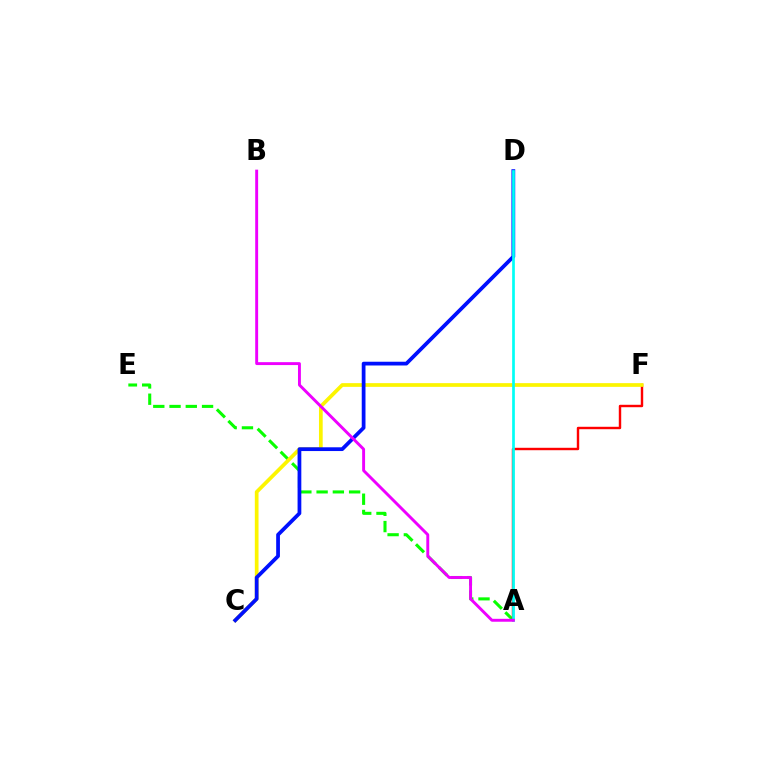{('A', 'E'): [{'color': '#08ff00', 'line_style': 'dashed', 'thickness': 2.21}], ('A', 'F'): [{'color': '#ff0000', 'line_style': 'solid', 'thickness': 1.74}], ('C', 'F'): [{'color': '#fcf500', 'line_style': 'solid', 'thickness': 2.67}], ('C', 'D'): [{'color': '#0010ff', 'line_style': 'solid', 'thickness': 2.7}], ('A', 'D'): [{'color': '#00fff6', 'line_style': 'solid', 'thickness': 1.94}], ('A', 'B'): [{'color': '#ee00ff', 'line_style': 'solid', 'thickness': 2.1}]}